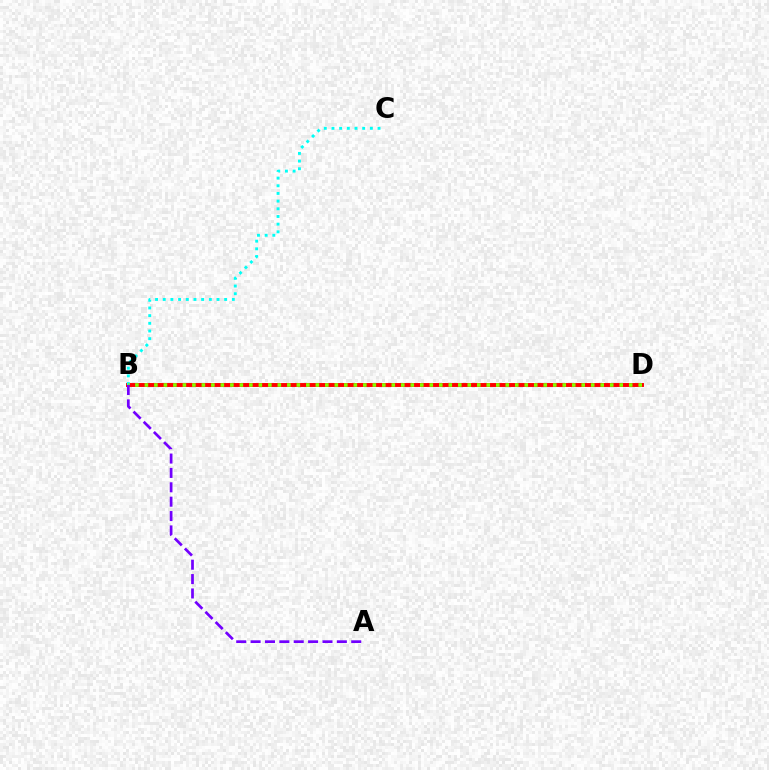{('B', 'D'): [{'color': '#ff0000', 'line_style': 'solid', 'thickness': 2.82}, {'color': '#84ff00', 'line_style': 'dotted', 'thickness': 2.58}], ('B', 'C'): [{'color': '#00fff6', 'line_style': 'dotted', 'thickness': 2.09}], ('A', 'B'): [{'color': '#7200ff', 'line_style': 'dashed', 'thickness': 1.95}]}